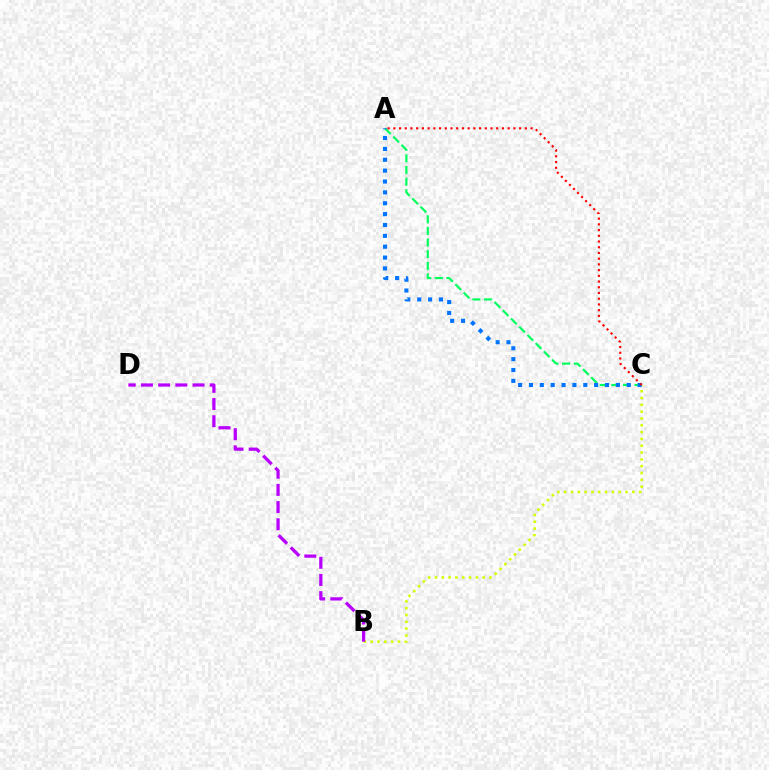{('A', 'C'): [{'color': '#00ff5c', 'line_style': 'dashed', 'thickness': 1.58}, {'color': '#0074ff', 'line_style': 'dotted', 'thickness': 2.95}, {'color': '#ff0000', 'line_style': 'dotted', 'thickness': 1.55}], ('B', 'C'): [{'color': '#d1ff00', 'line_style': 'dotted', 'thickness': 1.85}], ('B', 'D'): [{'color': '#b900ff', 'line_style': 'dashed', 'thickness': 2.34}]}